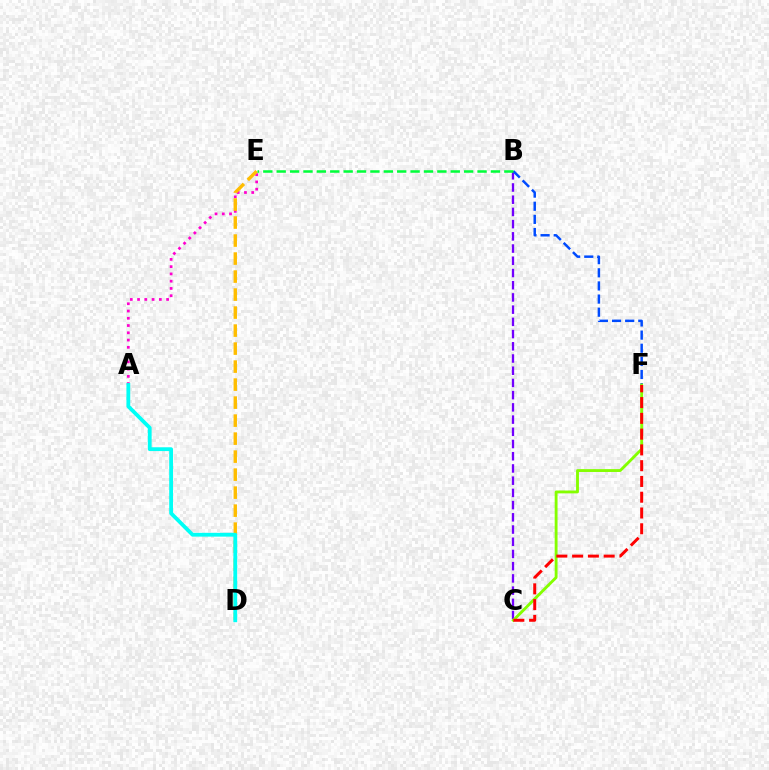{('B', 'C'): [{'color': '#7200ff', 'line_style': 'dashed', 'thickness': 1.66}], ('B', 'F'): [{'color': '#004bff', 'line_style': 'dashed', 'thickness': 1.78}], ('A', 'E'): [{'color': '#ff00cf', 'line_style': 'dotted', 'thickness': 1.97}], ('D', 'E'): [{'color': '#ffbd00', 'line_style': 'dashed', 'thickness': 2.45}], ('C', 'F'): [{'color': '#84ff00', 'line_style': 'solid', 'thickness': 2.05}, {'color': '#ff0000', 'line_style': 'dashed', 'thickness': 2.14}], ('B', 'E'): [{'color': '#00ff39', 'line_style': 'dashed', 'thickness': 1.82}], ('A', 'D'): [{'color': '#00fff6', 'line_style': 'solid', 'thickness': 2.74}]}